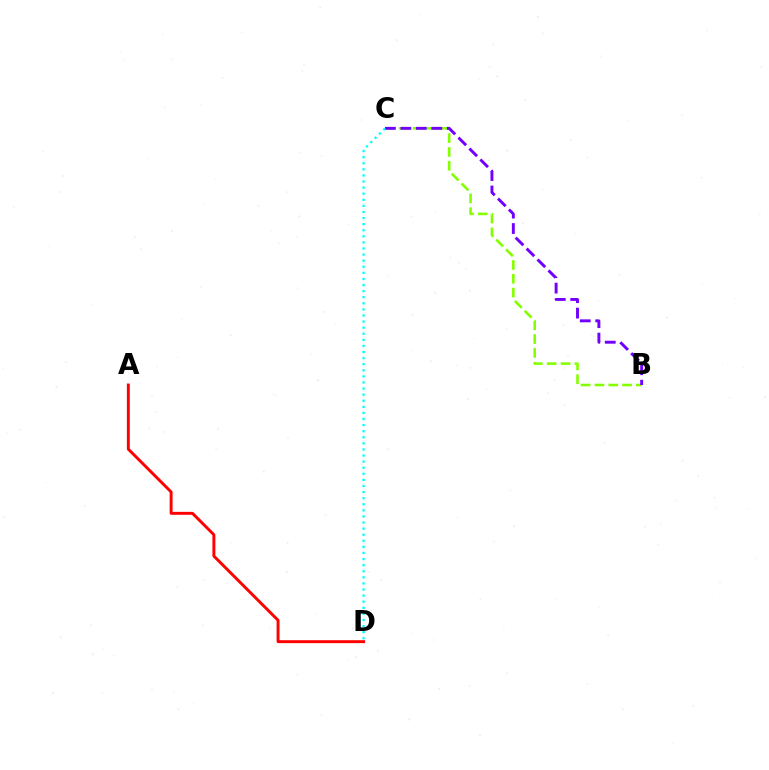{('A', 'D'): [{'color': '#ff0000', 'line_style': 'solid', 'thickness': 2.11}], ('B', 'C'): [{'color': '#84ff00', 'line_style': 'dashed', 'thickness': 1.88}, {'color': '#7200ff', 'line_style': 'dashed', 'thickness': 2.1}], ('C', 'D'): [{'color': '#00fff6', 'line_style': 'dotted', 'thickness': 1.65}]}